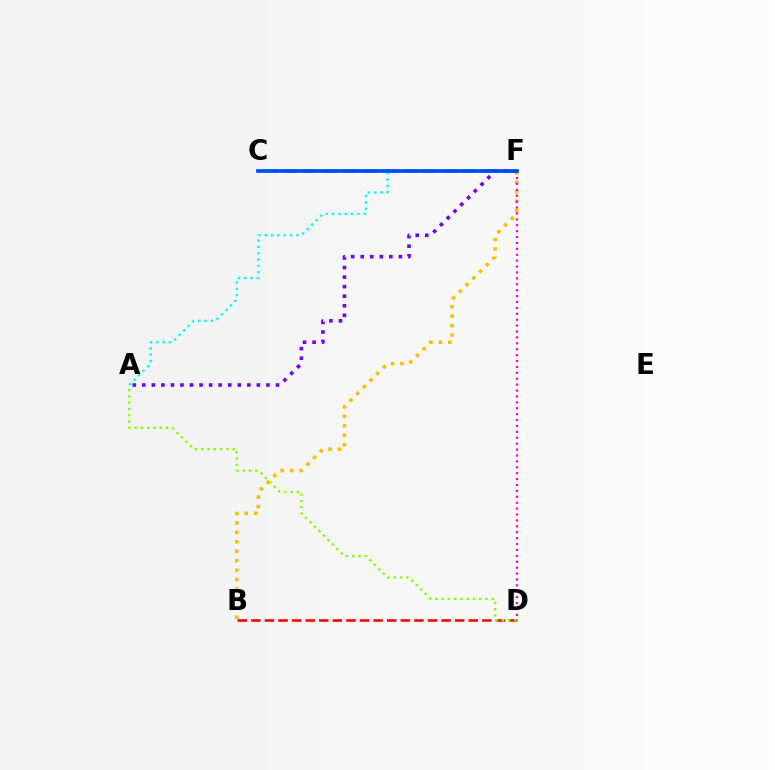{('B', 'F'): [{'color': '#ffbd00', 'line_style': 'dotted', 'thickness': 2.57}], ('D', 'F'): [{'color': '#ff00cf', 'line_style': 'dotted', 'thickness': 1.6}], ('C', 'F'): [{'color': '#00ff39', 'line_style': 'dashed', 'thickness': 2.72}, {'color': '#004bff', 'line_style': 'solid', 'thickness': 2.66}], ('A', 'F'): [{'color': '#7200ff', 'line_style': 'dotted', 'thickness': 2.59}, {'color': '#00fff6', 'line_style': 'dotted', 'thickness': 1.72}], ('B', 'D'): [{'color': '#ff0000', 'line_style': 'dashed', 'thickness': 1.85}], ('A', 'D'): [{'color': '#84ff00', 'line_style': 'dotted', 'thickness': 1.71}]}